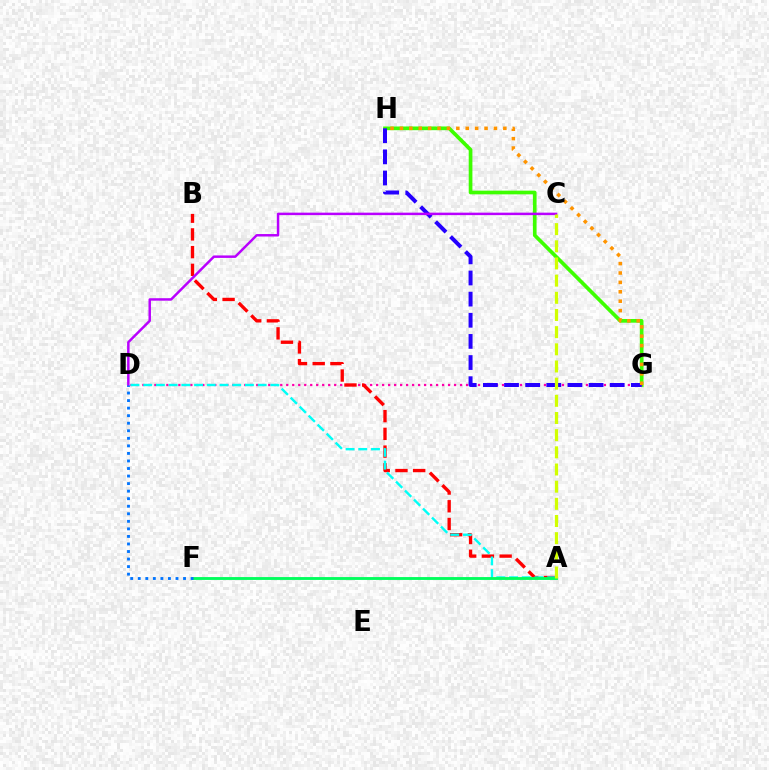{('G', 'H'): [{'color': '#3dff00', 'line_style': 'solid', 'thickness': 2.66}, {'color': '#2500ff', 'line_style': 'dashed', 'thickness': 2.87}, {'color': '#ff9400', 'line_style': 'dotted', 'thickness': 2.55}], ('D', 'G'): [{'color': '#ff00ac', 'line_style': 'dotted', 'thickness': 1.63}], ('A', 'B'): [{'color': '#ff0000', 'line_style': 'dashed', 'thickness': 2.41}], ('A', 'D'): [{'color': '#00fff6', 'line_style': 'dashed', 'thickness': 1.73}], ('A', 'F'): [{'color': '#00ff5c', 'line_style': 'solid', 'thickness': 2.06}], ('C', 'D'): [{'color': '#b900ff', 'line_style': 'solid', 'thickness': 1.78}], ('D', 'F'): [{'color': '#0074ff', 'line_style': 'dotted', 'thickness': 2.05}], ('A', 'C'): [{'color': '#d1ff00', 'line_style': 'dashed', 'thickness': 2.33}]}